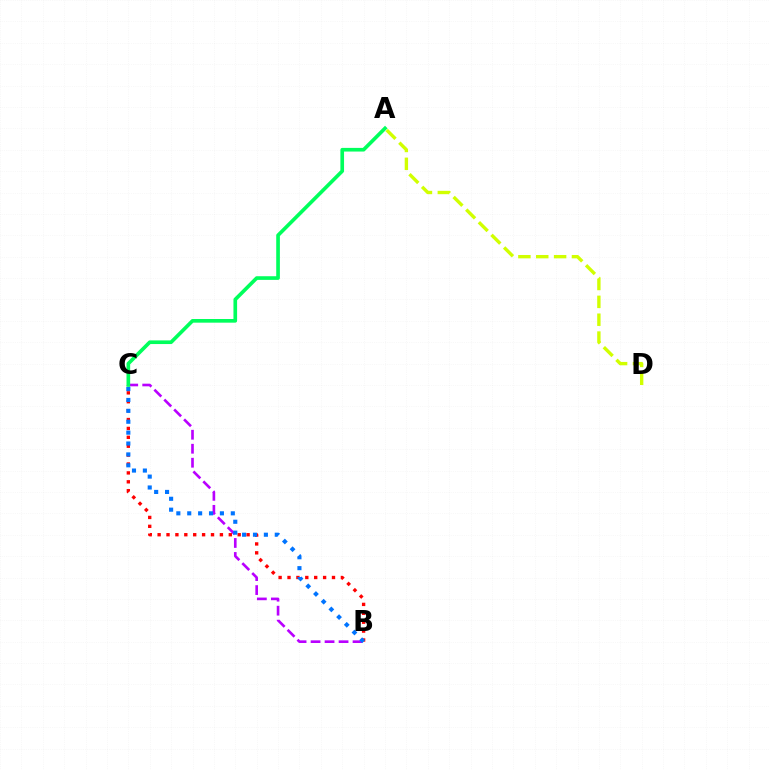{('B', 'C'): [{'color': '#b900ff', 'line_style': 'dashed', 'thickness': 1.9}, {'color': '#ff0000', 'line_style': 'dotted', 'thickness': 2.42}, {'color': '#0074ff', 'line_style': 'dotted', 'thickness': 2.96}], ('A', 'C'): [{'color': '#00ff5c', 'line_style': 'solid', 'thickness': 2.63}], ('A', 'D'): [{'color': '#d1ff00', 'line_style': 'dashed', 'thickness': 2.43}]}